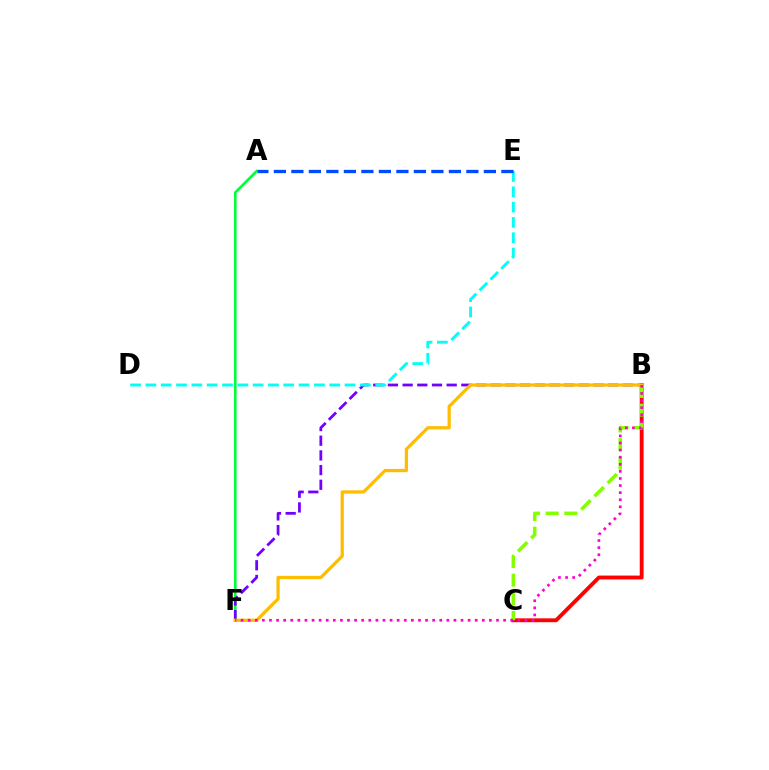{('A', 'F'): [{'color': '#00ff39', 'line_style': 'solid', 'thickness': 1.89}], ('B', 'F'): [{'color': '#7200ff', 'line_style': 'dashed', 'thickness': 1.99}, {'color': '#ffbd00', 'line_style': 'solid', 'thickness': 2.35}, {'color': '#ff00cf', 'line_style': 'dotted', 'thickness': 1.93}], ('B', 'C'): [{'color': '#ff0000', 'line_style': 'solid', 'thickness': 2.77}, {'color': '#84ff00', 'line_style': 'dashed', 'thickness': 2.53}], ('D', 'E'): [{'color': '#00fff6', 'line_style': 'dashed', 'thickness': 2.08}], ('A', 'E'): [{'color': '#004bff', 'line_style': 'dashed', 'thickness': 2.38}]}